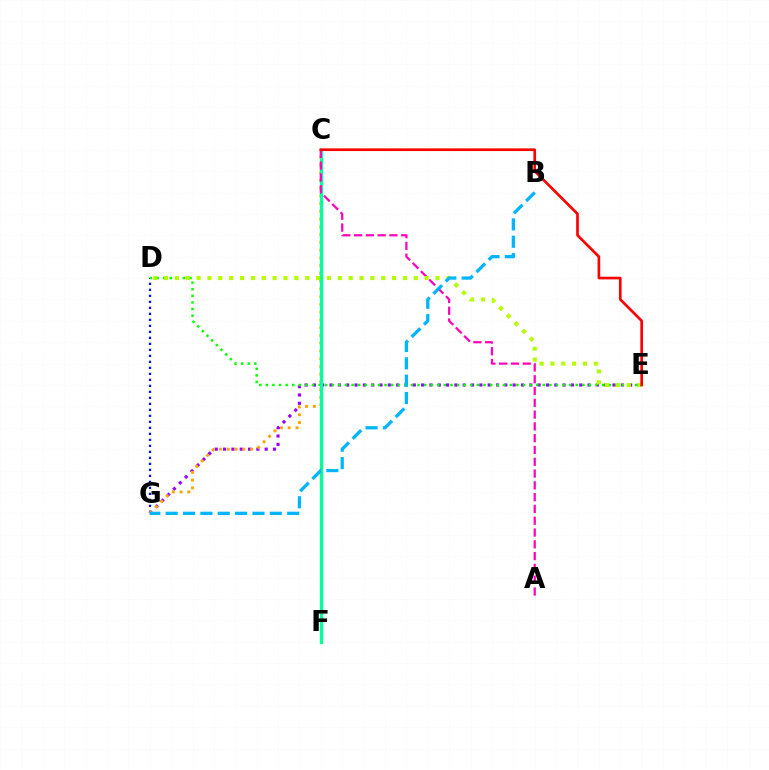{('D', 'G'): [{'color': '#0010ff', 'line_style': 'dotted', 'thickness': 1.63}], ('E', 'G'): [{'color': '#9b00ff', 'line_style': 'dotted', 'thickness': 2.26}], ('C', 'G'): [{'color': '#ffa500', 'line_style': 'dotted', 'thickness': 2.11}], ('D', 'E'): [{'color': '#08ff00', 'line_style': 'dotted', 'thickness': 1.79}, {'color': '#b3ff00', 'line_style': 'dotted', 'thickness': 2.95}], ('C', 'F'): [{'color': '#00ff9d', 'line_style': 'solid', 'thickness': 2.37}], ('A', 'C'): [{'color': '#ff00bd', 'line_style': 'dashed', 'thickness': 1.6}], ('B', 'G'): [{'color': '#00b5ff', 'line_style': 'dashed', 'thickness': 2.36}], ('C', 'E'): [{'color': '#ff0000', 'line_style': 'solid', 'thickness': 1.92}]}